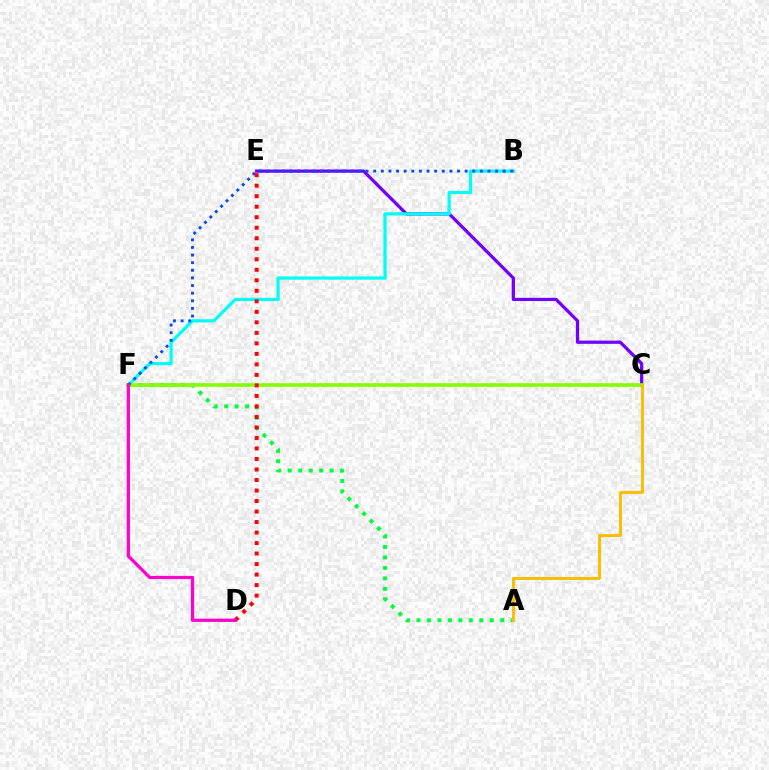{('C', 'E'): [{'color': '#7200ff', 'line_style': 'solid', 'thickness': 2.33}], ('B', 'F'): [{'color': '#00fff6', 'line_style': 'solid', 'thickness': 2.33}, {'color': '#004bff', 'line_style': 'dotted', 'thickness': 2.07}], ('A', 'F'): [{'color': '#00ff39', 'line_style': 'dotted', 'thickness': 2.85}], ('C', 'F'): [{'color': '#84ff00', 'line_style': 'solid', 'thickness': 2.59}], ('A', 'C'): [{'color': '#ffbd00', 'line_style': 'solid', 'thickness': 2.13}], ('D', 'E'): [{'color': '#ff0000', 'line_style': 'dotted', 'thickness': 2.86}], ('D', 'F'): [{'color': '#ff00cf', 'line_style': 'solid', 'thickness': 2.33}]}